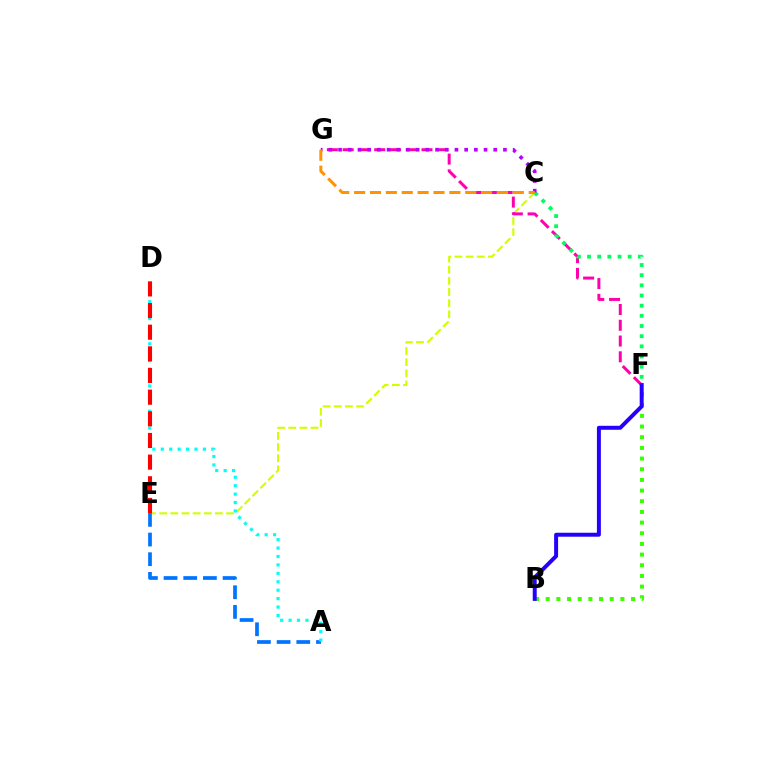{('C', 'E'): [{'color': '#d1ff00', 'line_style': 'dashed', 'thickness': 1.51}], ('F', 'G'): [{'color': '#ff00ac', 'line_style': 'dashed', 'thickness': 2.14}], ('C', 'F'): [{'color': '#00ff5c', 'line_style': 'dotted', 'thickness': 2.76}], ('C', 'G'): [{'color': '#b900ff', 'line_style': 'dotted', 'thickness': 2.64}, {'color': '#ff9400', 'line_style': 'dashed', 'thickness': 2.16}], ('A', 'E'): [{'color': '#0074ff', 'line_style': 'dashed', 'thickness': 2.67}], ('B', 'F'): [{'color': '#3dff00', 'line_style': 'dotted', 'thickness': 2.9}, {'color': '#2500ff', 'line_style': 'solid', 'thickness': 2.85}], ('A', 'D'): [{'color': '#00fff6', 'line_style': 'dotted', 'thickness': 2.29}], ('D', 'E'): [{'color': '#ff0000', 'line_style': 'dashed', 'thickness': 2.94}]}